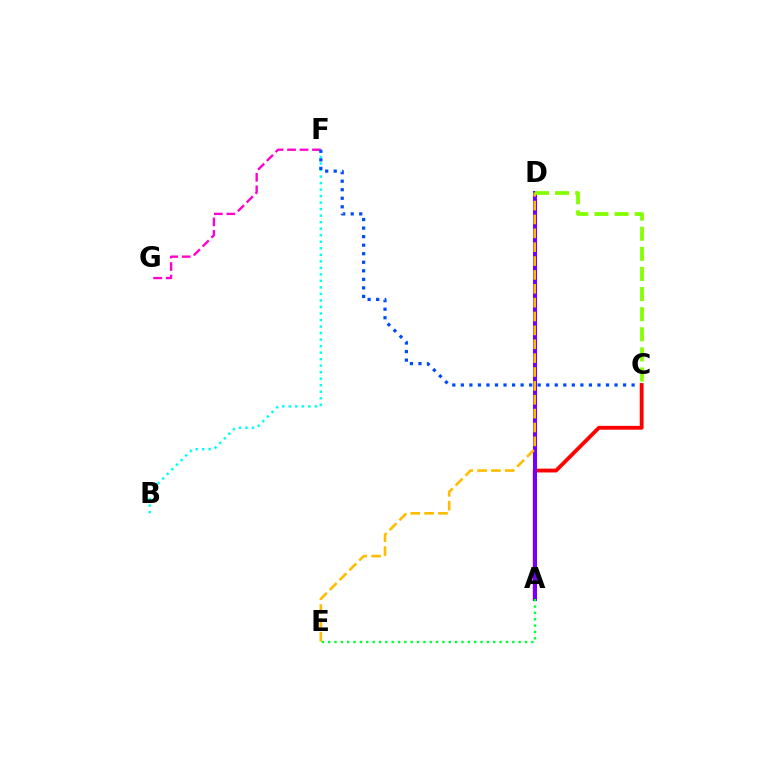{('F', 'G'): [{'color': '#ff00cf', 'line_style': 'dashed', 'thickness': 1.69}], ('B', 'F'): [{'color': '#00fff6', 'line_style': 'dotted', 'thickness': 1.77}], ('C', 'F'): [{'color': '#004bff', 'line_style': 'dotted', 'thickness': 2.32}], ('A', 'C'): [{'color': '#ff0000', 'line_style': 'solid', 'thickness': 2.76}], ('A', 'D'): [{'color': '#7200ff', 'line_style': 'solid', 'thickness': 2.92}], ('D', 'E'): [{'color': '#ffbd00', 'line_style': 'dashed', 'thickness': 1.88}], ('A', 'E'): [{'color': '#00ff39', 'line_style': 'dotted', 'thickness': 1.73}], ('C', 'D'): [{'color': '#84ff00', 'line_style': 'dashed', 'thickness': 2.73}]}